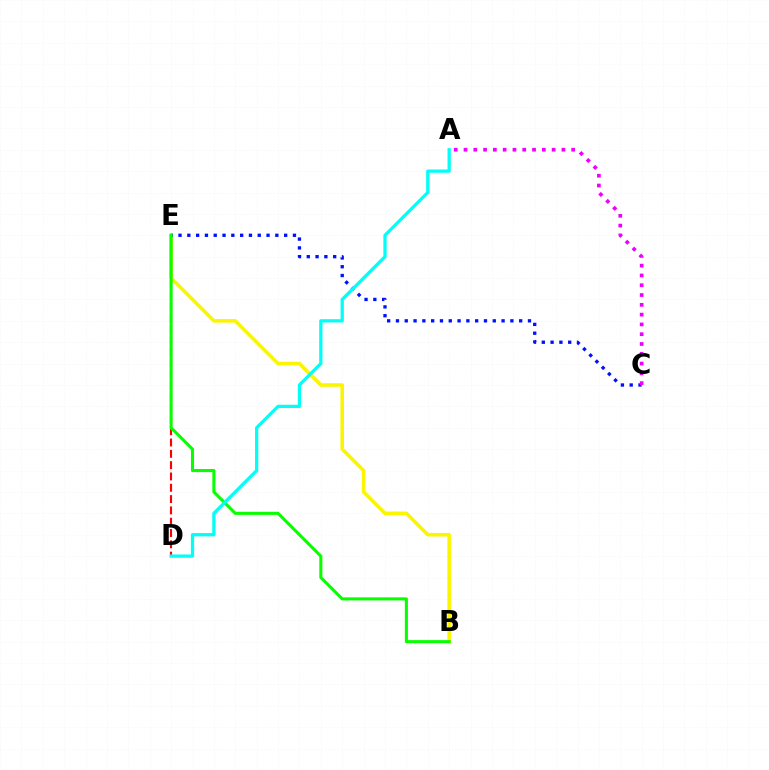{('B', 'E'): [{'color': '#fcf500', 'line_style': 'solid', 'thickness': 2.58}, {'color': '#08ff00', 'line_style': 'solid', 'thickness': 2.21}], ('C', 'E'): [{'color': '#0010ff', 'line_style': 'dotted', 'thickness': 2.39}], ('D', 'E'): [{'color': '#ff0000', 'line_style': 'dashed', 'thickness': 1.54}], ('A', 'D'): [{'color': '#00fff6', 'line_style': 'solid', 'thickness': 2.35}], ('A', 'C'): [{'color': '#ee00ff', 'line_style': 'dotted', 'thickness': 2.66}]}